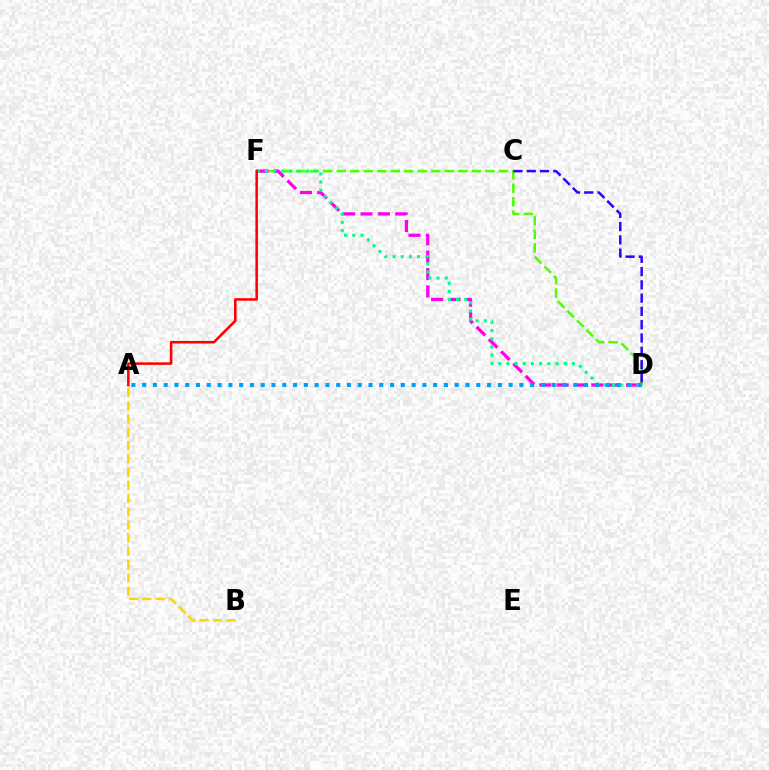{('D', 'F'): [{'color': '#4fff00', 'line_style': 'dashed', 'thickness': 1.84}, {'color': '#ff00ed', 'line_style': 'dashed', 'thickness': 2.36}, {'color': '#00ff86', 'line_style': 'dotted', 'thickness': 2.22}], ('A', 'D'): [{'color': '#009eff', 'line_style': 'dotted', 'thickness': 2.93}], ('C', 'D'): [{'color': '#3700ff', 'line_style': 'dashed', 'thickness': 1.8}], ('A', 'B'): [{'color': '#ffd500', 'line_style': 'dashed', 'thickness': 1.8}], ('A', 'F'): [{'color': '#ff0000', 'line_style': 'solid', 'thickness': 1.83}]}